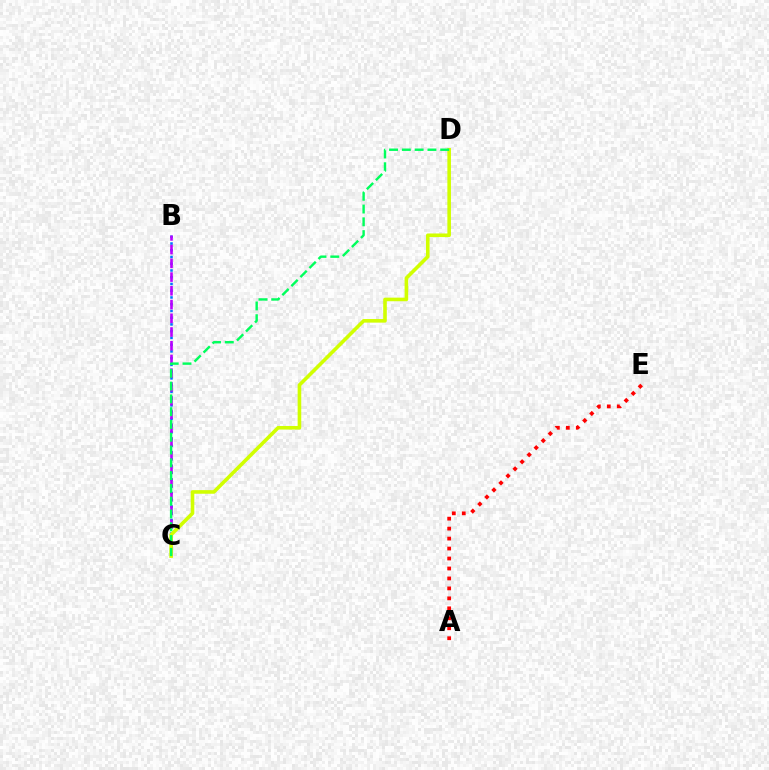{('A', 'E'): [{'color': '#ff0000', 'line_style': 'dotted', 'thickness': 2.71}], ('B', 'C'): [{'color': '#0074ff', 'line_style': 'dotted', 'thickness': 1.83}, {'color': '#b900ff', 'line_style': 'dashed', 'thickness': 1.87}], ('C', 'D'): [{'color': '#d1ff00', 'line_style': 'solid', 'thickness': 2.59}, {'color': '#00ff5c', 'line_style': 'dashed', 'thickness': 1.74}]}